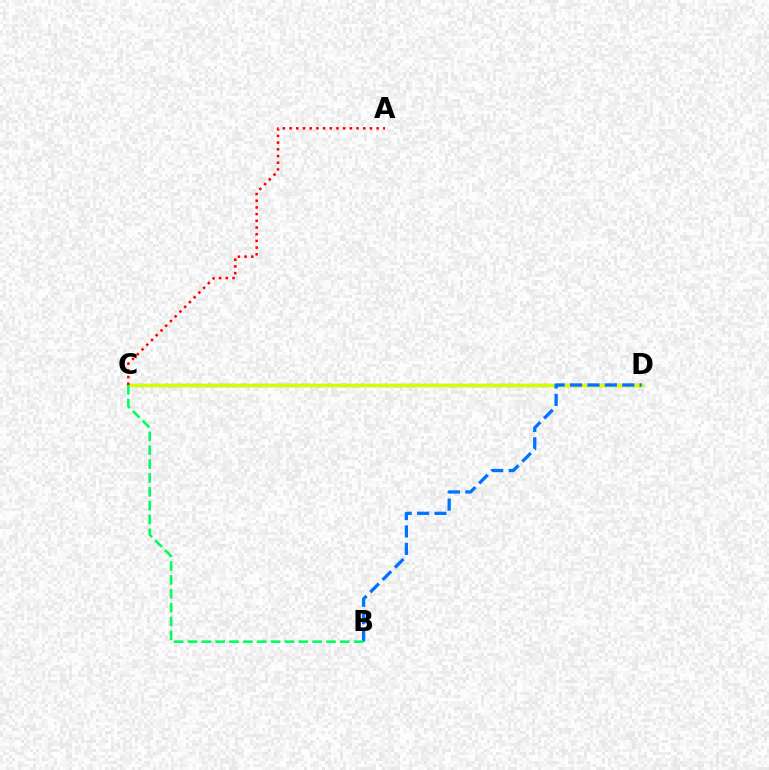{('C', 'D'): [{'color': '#b900ff', 'line_style': 'solid', 'thickness': 2.27}, {'color': '#d1ff00', 'line_style': 'solid', 'thickness': 2.43}], ('B', 'D'): [{'color': '#0074ff', 'line_style': 'dashed', 'thickness': 2.36}], ('A', 'C'): [{'color': '#ff0000', 'line_style': 'dotted', 'thickness': 1.82}], ('B', 'C'): [{'color': '#00ff5c', 'line_style': 'dashed', 'thickness': 1.88}]}